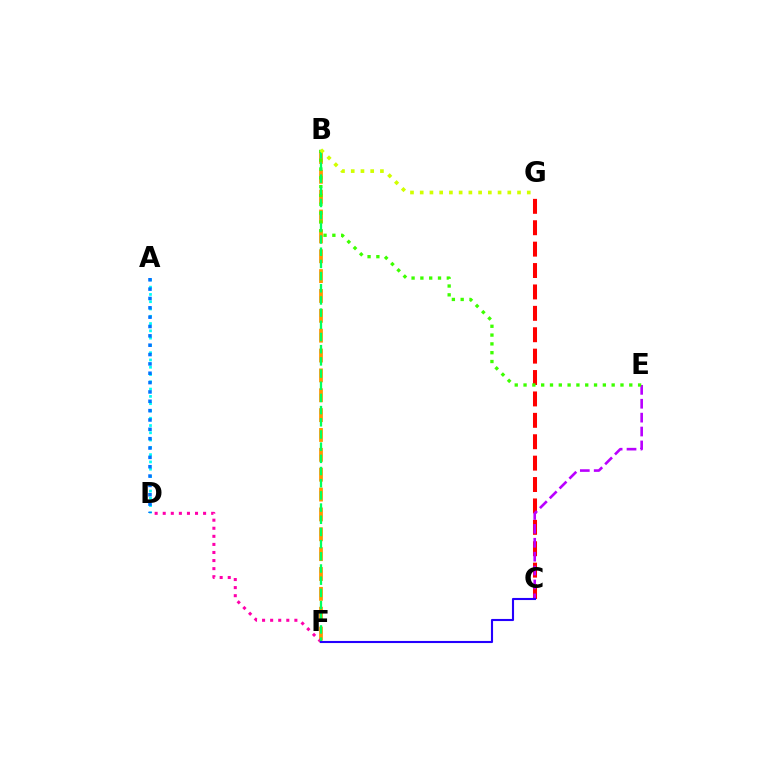{('C', 'G'): [{'color': '#ff0000', 'line_style': 'dashed', 'thickness': 2.91}], ('C', 'E'): [{'color': '#b900ff', 'line_style': 'dashed', 'thickness': 1.89}], ('B', 'F'): [{'color': '#ff9400', 'line_style': 'dashed', 'thickness': 2.7}, {'color': '#00ff5c', 'line_style': 'dashed', 'thickness': 1.66}], ('D', 'F'): [{'color': '#ff00ac', 'line_style': 'dotted', 'thickness': 2.19}], ('A', 'D'): [{'color': '#00fff6', 'line_style': 'dotted', 'thickness': 1.98}, {'color': '#0074ff', 'line_style': 'dotted', 'thickness': 2.54}], ('B', 'E'): [{'color': '#3dff00', 'line_style': 'dotted', 'thickness': 2.39}], ('C', 'F'): [{'color': '#2500ff', 'line_style': 'solid', 'thickness': 1.51}], ('B', 'G'): [{'color': '#d1ff00', 'line_style': 'dotted', 'thickness': 2.64}]}